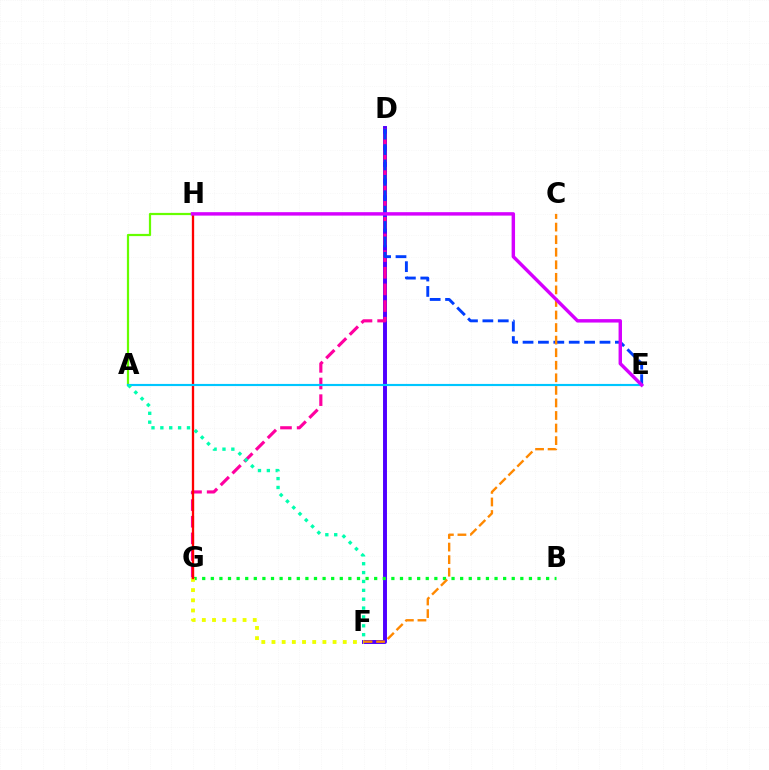{('D', 'F'): [{'color': '#4f00ff', 'line_style': 'solid', 'thickness': 2.84}], ('D', 'G'): [{'color': '#ff00a0', 'line_style': 'dashed', 'thickness': 2.26}], ('B', 'G'): [{'color': '#00ff27', 'line_style': 'dotted', 'thickness': 2.34}], ('D', 'E'): [{'color': '#003fff', 'line_style': 'dashed', 'thickness': 2.09}], ('F', 'G'): [{'color': '#eeff00', 'line_style': 'dotted', 'thickness': 2.77}], ('A', 'H'): [{'color': '#66ff00', 'line_style': 'solid', 'thickness': 1.6}], ('G', 'H'): [{'color': '#ff0000', 'line_style': 'solid', 'thickness': 1.67}], ('C', 'F'): [{'color': '#ff8800', 'line_style': 'dashed', 'thickness': 1.71}], ('A', 'E'): [{'color': '#00c7ff', 'line_style': 'solid', 'thickness': 1.55}], ('E', 'H'): [{'color': '#d600ff', 'line_style': 'solid', 'thickness': 2.47}], ('A', 'F'): [{'color': '#00ffaf', 'line_style': 'dotted', 'thickness': 2.41}]}